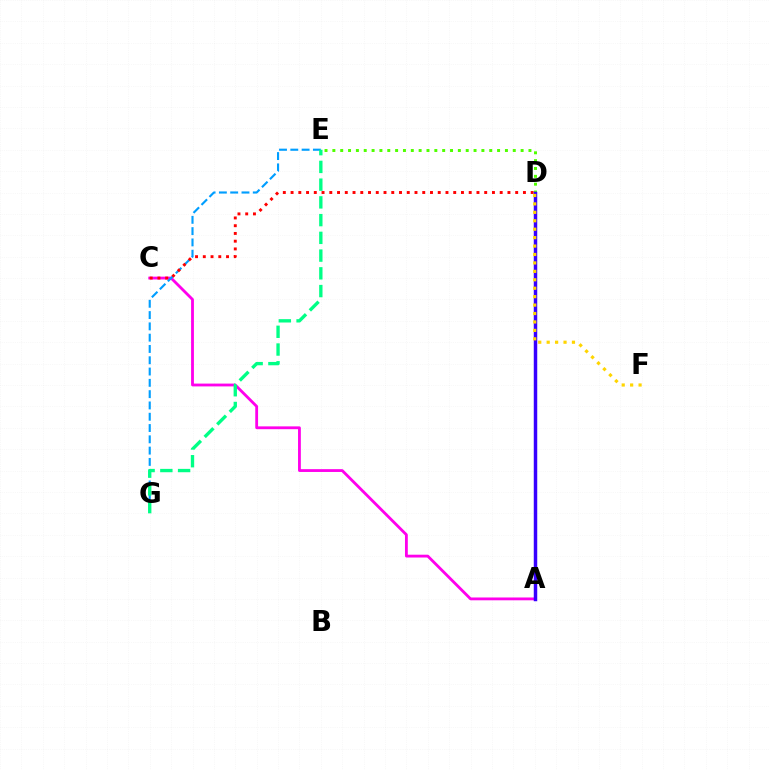{('D', 'E'): [{'color': '#4fff00', 'line_style': 'dotted', 'thickness': 2.13}], ('A', 'C'): [{'color': '#ff00ed', 'line_style': 'solid', 'thickness': 2.03}], ('E', 'G'): [{'color': '#009eff', 'line_style': 'dashed', 'thickness': 1.53}, {'color': '#00ff86', 'line_style': 'dashed', 'thickness': 2.41}], ('C', 'D'): [{'color': '#ff0000', 'line_style': 'dotted', 'thickness': 2.1}], ('A', 'D'): [{'color': '#3700ff', 'line_style': 'solid', 'thickness': 2.5}], ('D', 'F'): [{'color': '#ffd500', 'line_style': 'dotted', 'thickness': 2.29}]}